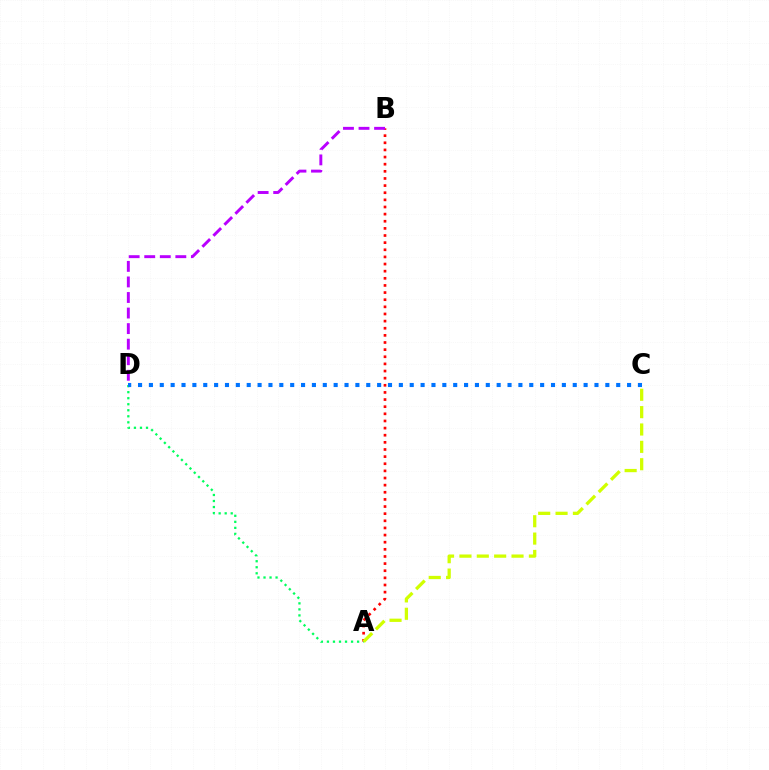{('A', 'B'): [{'color': '#ff0000', 'line_style': 'dotted', 'thickness': 1.94}], ('A', 'D'): [{'color': '#00ff5c', 'line_style': 'dotted', 'thickness': 1.64}], ('C', 'D'): [{'color': '#0074ff', 'line_style': 'dotted', 'thickness': 2.95}], ('B', 'D'): [{'color': '#b900ff', 'line_style': 'dashed', 'thickness': 2.11}], ('A', 'C'): [{'color': '#d1ff00', 'line_style': 'dashed', 'thickness': 2.36}]}